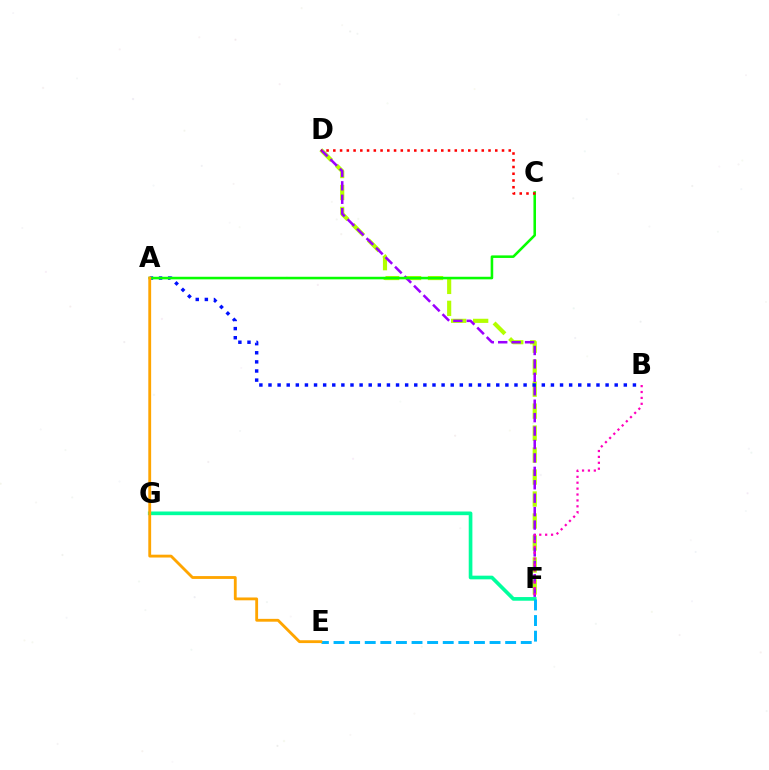{('F', 'G'): [{'color': '#00ff9d', 'line_style': 'solid', 'thickness': 2.64}], ('D', 'F'): [{'color': '#b3ff00', 'line_style': 'dashed', 'thickness': 2.99}, {'color': '#9b00ff', 'line_style': 'dashed', 'thickness': 1.82}], ('E', 'F'): [{'color': '#00b5ff', 'line_style': 'dashed', 'thickness': 2.12}], ('A', 'B'): [{'color': '#0010ff', 'line_style': 'dotted', 'thickness': 2.48}], ('A', 'C'): [{'color': '#08ff00', 'line_style': 'solid', 'thickness': 1.84}], ('A', 'E'): [{'color': '#ffa500', 'line_style': 'solid', 'thickness': 2.04}], ('B', 'F'): [{'color': '#ff00bd', 'line_style': 'dotted', 'thickness': 1.6}], ('C', 'D'): [{'color': '#ff0000', 'line_style': 'dotted', 'thickness': 1.83}]}